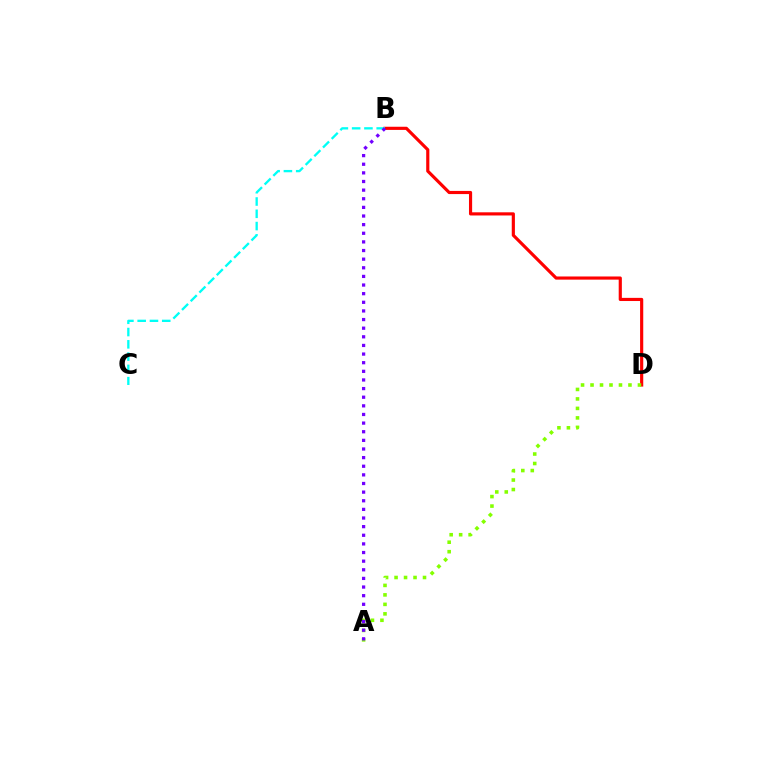{('B', 'D'): [{'color': '#ff0000', 'line_style': 'solid', 'thickness': 2.27}], ('A', 'D'): [{'color': '#84ff00', 'line_style': 'dotted', 'thickness': 2.58}], ('B', 'C'): [{'color': '#00fff6', 'line_style': 'dashed', 'thickness': 1.67}], ('A', 'B'): [{'color': '#7200ff', 'line_style': 'dotted', 'thickness': 2.34}]}